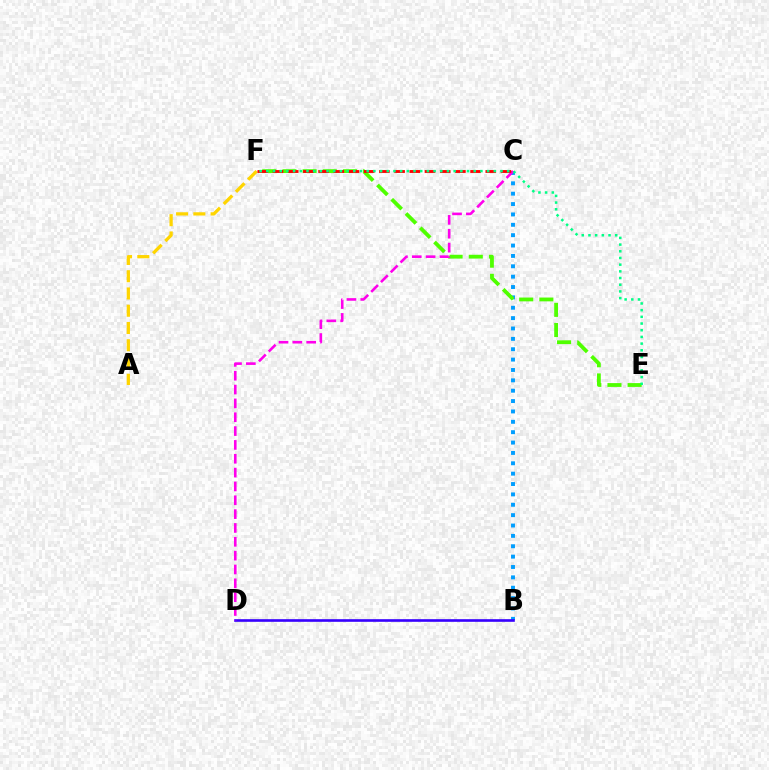{('B', 'C'): [{'color': '#009eff', 'line_style': 'dotted', 'thickness': 2.82}], ('B', 'D'): [{'color': '#3700ff', 'line_style': 'solid', 'thickness': 1.89}], ('E', 'F'): [{'color': '#4fff00', 'line_style': 'dashed', 'thickness': 2.74}, {'color': '#00ff86', 'line_style': 'dotted', 'thickness': 1.82}], ('A', 'F'): [{'color': '#ffd500', 'line_style': 'dashed', 'thickness': 2.34}], ('C', 'D'): [{'color': '#ff00ed', 'line_style': 'dashed', 'thickness': 1.88}], ('C', 'F'): [{'color': '#ff0000', 'line_style': 'dashed', 'thickness': 2.06}]}